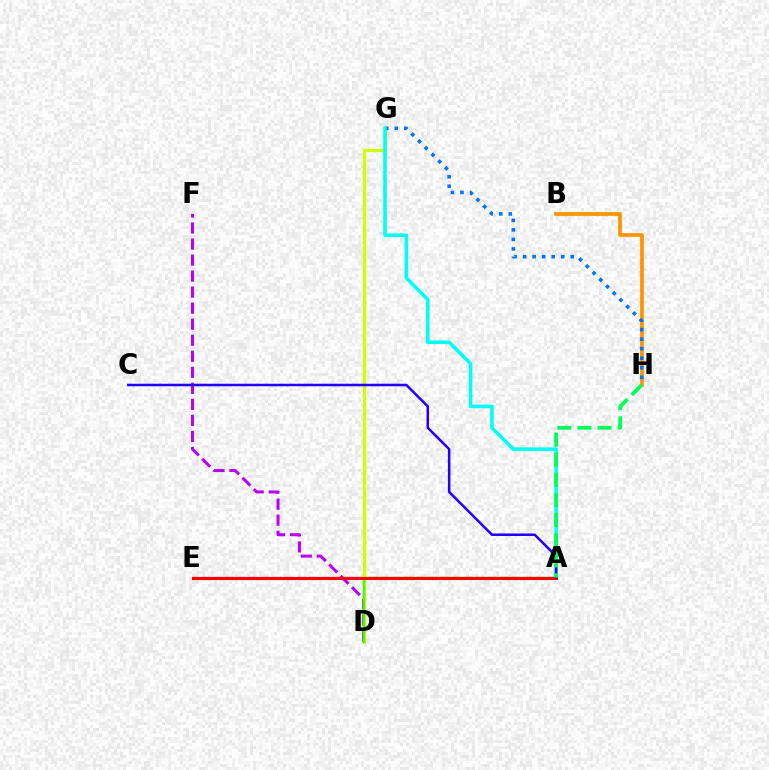{('A', 'E'): [{'color': '#ff00ac', 'line_style': 'dashed', 'thickness': 1.62}, {'color': '#ff0000', 'line_style': 'solid', 'thickness': 2.2}], ('D', 'F'): [{'color': '#b900ff', 'line_style': 'dashed', 'thickness': 2.18}], ('D', 'G'): [{'color': '#d1ff00', 'line_style': 'solid', 'thickness': 2.34}], ('B', 'H'): [{'color': '#ff9400', 'line_style': 'solid', 'thickness': 2.67}], ('G', 'H'): [{'color': '#0074ff', 'line_style': 'dotted', 'thickness': 2.59}], ('A', 'G'): [{'color': '#00fff6', 'line_style': 'solid', 'thickness': 2.58}], ('A', 'D'): [{'color': '#3dff00', 'line_style': 'solid', 'thickness': 1.75}], ('A', 'C'): [{'color': '#2500ff', 'line_style': 'solid', 'thickness': 1.82}], ('A', 'H'): [{'color': '#00ff5c', 'line_style': 'dashed', 'thickness': 2.73}]}